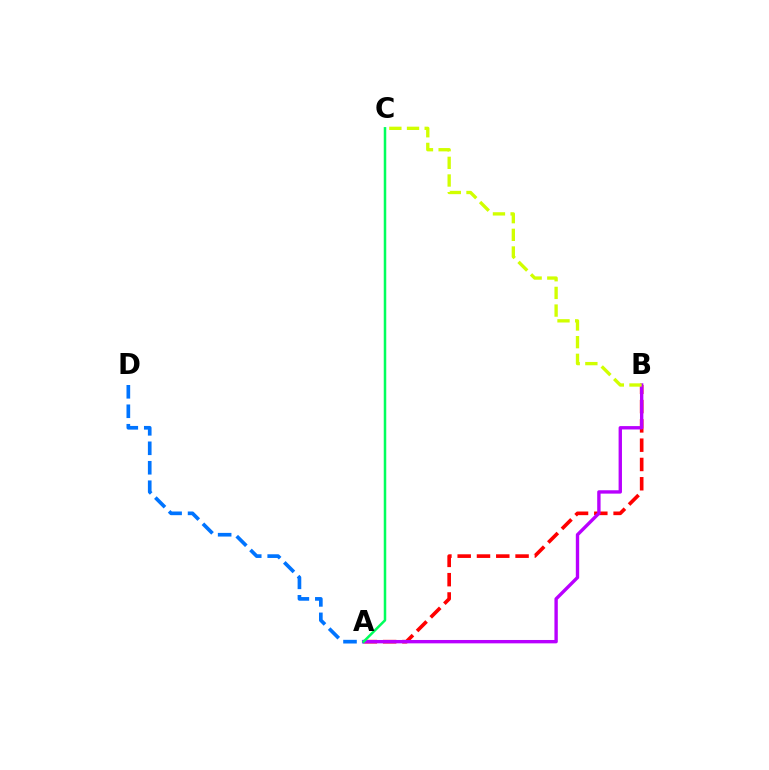{('A', 'B'): [{'color': '#ff0000', 'line_style': 'dashed', 'thickness': 2.62}, {'color': '#b900ff', 'line_style': 'solid', 'thickness': 2.43}], ('A', 'D'): [{'color': '#0074ff', 'line_style': 'dashed', 'thickness': 2.65}], ('A', 'C'): [{'color': '#00ff5c', 'line_style': 'solid', 'thickness': 1.81}], ('B', 'C'): [{'color': '#d1ff00', 'line_style': 'dashed', 'thickness': 2.4}]}